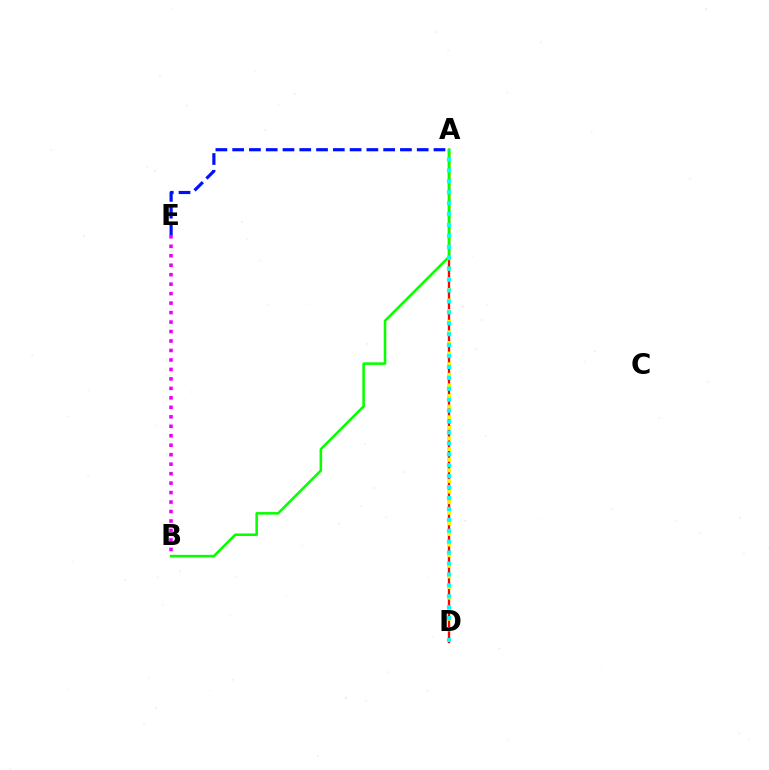{('A', 'D'): [{'color': '#ff0000', 'line_style': 'solid', 'thickness': 1.68}, {'color': '#fcf500', 'line_style': 'dotted', 'thickness': 2.88}, {'color': '#00fff6', 'line_style': 'dotted', 'thickness': 2.97}], ('A', 'E'): [{'color': '#0010ff', 'line_style': 'dashed', 'thickness': 2.28}], ('A', 'B'): [{'color': '#08ff00', 'line_style': 'solid', 'thickness': 1.83}], ('B', 'E'): [{'color': '#ee00ff', 'line_style': 'dotted', 'thickness': 2.57}]}